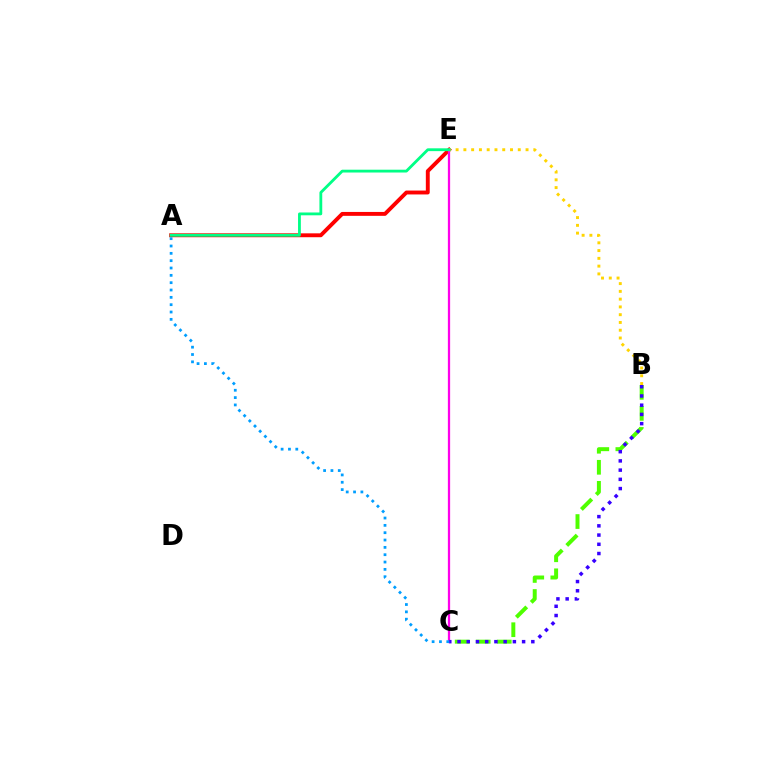{('A', 'E'): [{'color': '#ff0000', 'line_style': 'solid', 'thickness': 2.8}, {'color': '#00ff86', 'line_style': 'solid', 'thickness': 2.03}], ('B', 'C'): [{'color': '#4fff00', 'line_style': 'dashed', 'thickness': 2.86}, {'color': '#3700ff', 'line_style': 'dotted', 'thickness': 2.51}], ('C', 'E'): [{'color': '#ff00ed', 'line_style': 'solid', 'thickness': 1.63}], ('B', 'E'): [{'color': '#ffd500', 'line_style': 'dotted', 'thickness': 2.11}], ('A', 'C'): [{'color': '#009eff', 'line_style': 'dotted', 'thickness': 1.99}]}